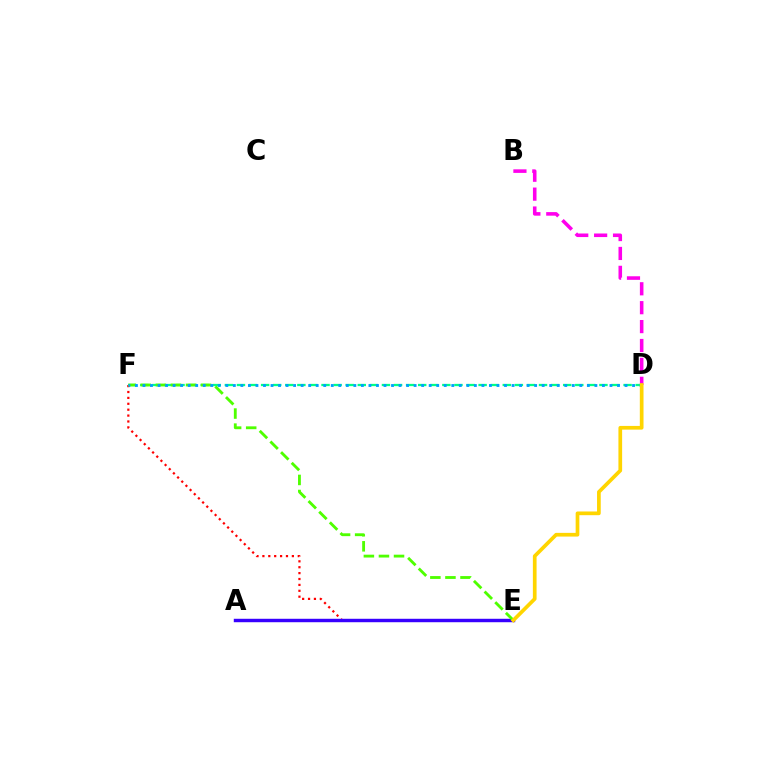{('E', 'F'): [{'color': '#ff0000', 'line_style': 'dotted', 'thickness': 1.6}, {'color': '#4fff00', 'line_style': 'dashed', 'thickness': 2.05}], ('A', 'E'): [{'color': '#3700ff', 'line_style': 'solid', 'thickness': 2.48}], ('D', 'F'): [{'color': '#00ff86', 'line_style': 'dashed', 'thickness': 1.64}, {'color': '#009eff', 'line_style': 'dotted', 'thickness': 2.05}], ('B', 'D'): [{'color': '#ff00ed', 'line_style': 'dashed', 'thickness': 2.57}], ('D', 'E'): [{'color': '#ffd500', 'line_style': 'solid', 'thickness': 2.67}]}